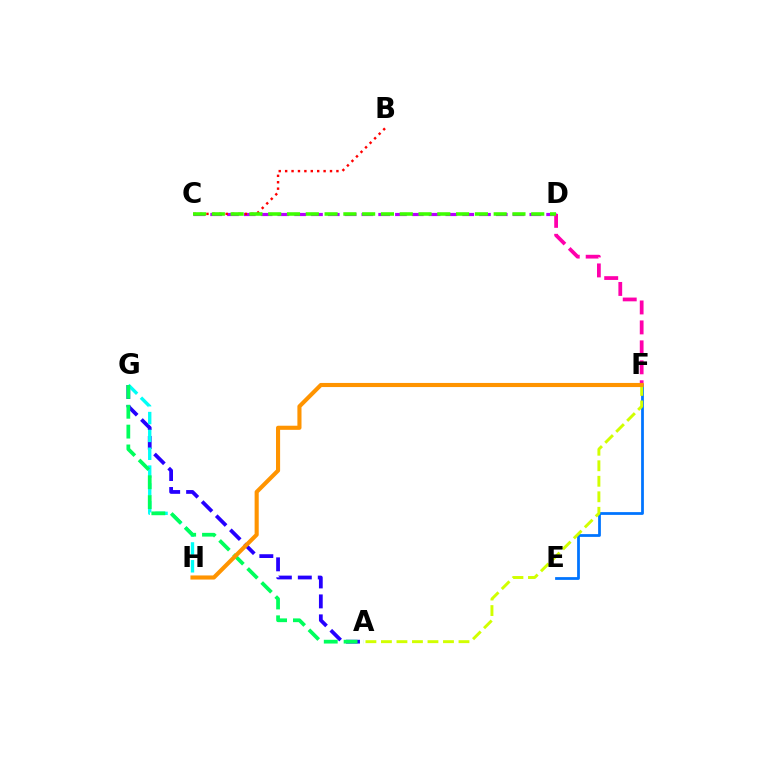{('E', 'F'): [{'color': '#0074ff', 'line_style': 'solid', 'thickness': 1.99}], ('A', 'G'): [{'color': '#2500ff', 'line_style': 'dashed', 'thickness': 2.71}, {'color': '#00ff5c', 'line_style': 'dashed', 'thickness': 2.7}], ('C', 'D'): [{'color': '#b900ff', 'line_style': 'dashed', 'thickness': 2.28}, {'color': '#3dff00', 'line_style': 'dashed', 'thickness': 2.55}], ('B', 'C'): [{'color': '#ff0000', 'line_style': 'dotted', 'thickness': 1.74}], ('D', 'F'): [{'color': '#ff00ac', 'line_style': 'dashed', 'thickness': 2.71}], ('G', 'H'): [{'color': '#00fff6', 'line_style': 'dashed', 'thickness': 2.42}], ('A', 'F'): [{'color': '#d1ff00', 'line_style': 'dashed', 'thickness': 2.11}], ('F', 'H'): [{'color': '#ff9400', 'line_style': 'solid', 'thickness': 2.96}]}